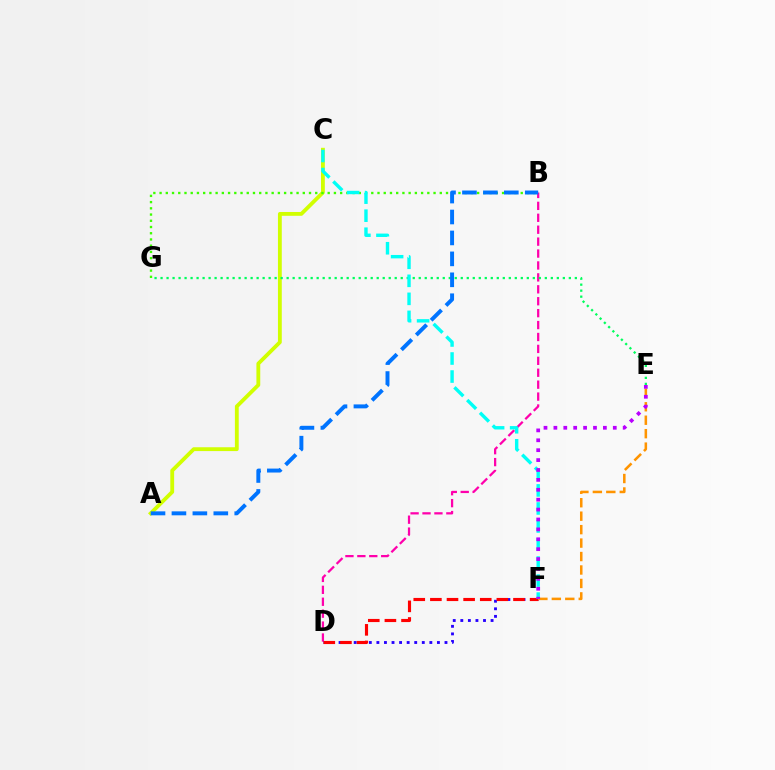{('A', 'C'): [{'color': '#d1ff00', 'line_style': 'solid', 'thickness': 2.76}], ('B', 'G'): [{'color': '#3dff00', 'line_style': 'dotted', 'thickness': 1.69}], ('B', 'D'): [{'color': '#ff00ac', 'line_style': 'dashed', 'thickness': 1.62}], ('E', 'G'): [{'color': '#00ff5c', 'line_style': 'dotted', 'thickness': 1.63}], ('A', 'B'): [{'color': '#0074ff', 'line_style': 'dashed', 'thickness': 2.84}], ('D', 'F'): [{'color': '#2500ff', 'line_style': 'dotted', 'thickness': 2.06}, {'color': '#ff0000', 'line_style': 'dashed', 'thickness': 2.26}], ('C', 'F'): [{'color': '#00fff6', 'line_style': 'dashed', 'thickness': 2.45}], ('E', 'F'): [{'color': '#ff9400', 'line_style': 'dashed', 'thickness': 1.83}, {'color': '#b900ff', 'line_style': 'dotted', 'thickness': 2.69}]}